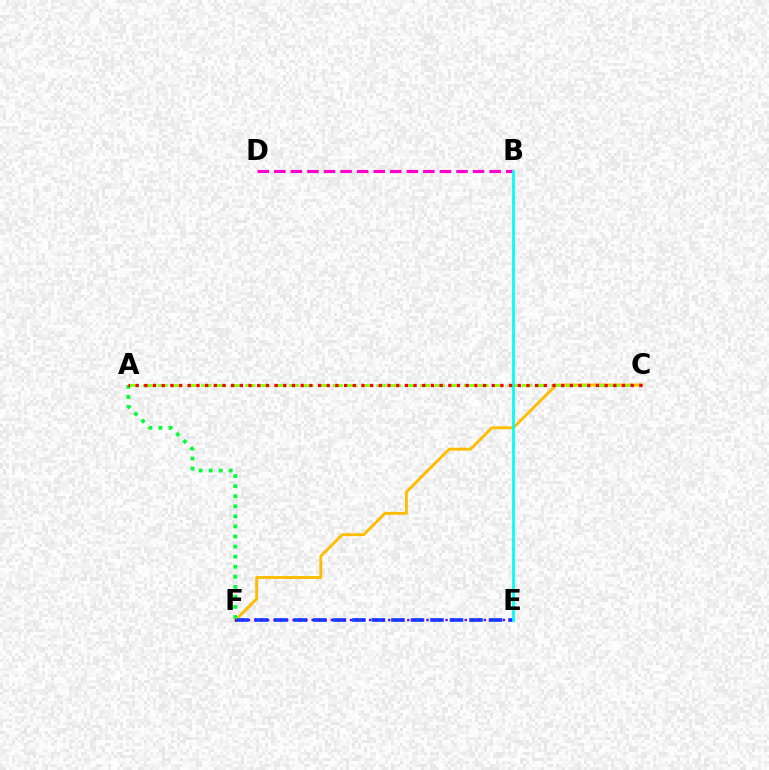{('C', 'F'): [{'color': '#ffbd00', 'line_style': 'solid', 'thickness': 2.08}], ('E', 'F'): [{'color': '#004bff', 'line_style': 'dashed', 'thickness': 2.65}, {'color': '#7200ff', 'line_style': 'dotted', 'thickness': 1.73}], ('B', 'D'): [{'color': '#ff00cf', 'line_style': 'dashed', 'thickness': 2.25}], ('A', 'C'): [{'color': '#84ff00', 'line_style': 'dashed', 'thickness': 1.98}, {'color': '#ff0000', 'line_style': 'dotted', 'thickness': 2.36}], ('A', 'F'): [{'color': '#00ff39', 'line_style': 'dotted', 'thickness': 2.73}], ('B', 'E'): [{'color': '#00fff6', 'line_style': 'solid', 'thickness': 1.98}]}